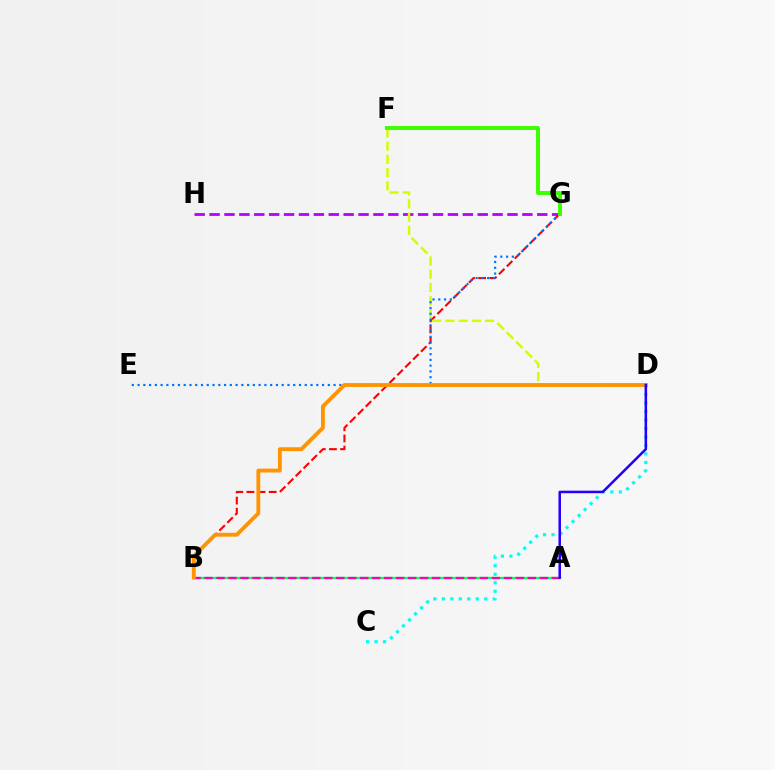{('A', 'B'): [{'color': '#00ff5c', 'line_style': 'solid', 'thickness': 1.66}, {'color': '#ff00ac', 'line_style': 'dashed', 'thickness': 1.63}], ('C', 'D'): [{'color': '#00fff6', 'line_style': 'dotted', 'thickness': 2.31}], ('G', 'H'): [{'color': '#b900ff', 'line_style': 'dashed', 'thickness': 2.02}], ('B', 'G'): [{'color': '#ff0000', 'line_style': 'dashed', 'thickness': 1.51}], ('D', 'F'): [{'color': '#d1ff00', 'line_style': 'dashed', 'thickness': 1.79}], ('E', 'G'): [{'color': '#0074ff', 'line_style': 'dotted', 'thickness': 1.57}], ('B', 'D'): [{'color': '#ff9400', 'line_style': 'solid', 'thickness': 2.77}], ('F', 'G'): [{'color': '#3dff00', 'line_style': 'solid', 'thickness': 2.83}], ('A', 'D'): [{'color': '#2500ff', 'line_style': 'solid', 'thickness': 1.82}]}